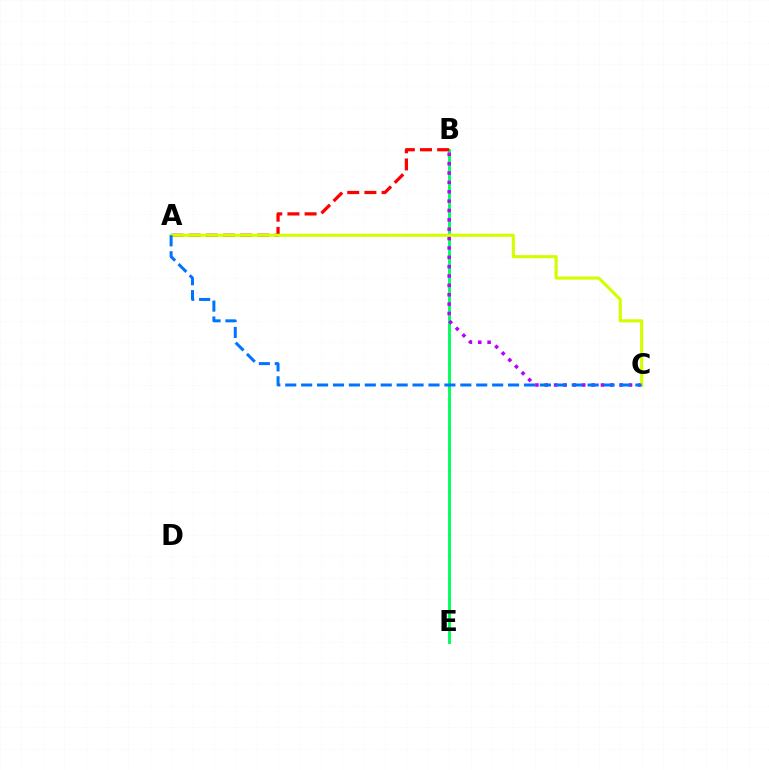{('B', 'E'): [{'color': '#00ff5c', 'line_style': 'solid', 'thickness': 2.08}], ('A', 'B'): [{'color': '#ff0000', 'line_style': 'dashed', 'thickness': 2.33}], ('B', 'C'): [{'color': '#b900ff', 'line_style': 'dotted', 'thickness': 2.54}], ('A', 'C'): [{'color': '#d1ff00', 'line_style': 'solid', 'thickness': 2.23}, {'color': '#0074ff', 'line_style': 'dashed', 'thickness': 2.16}]}